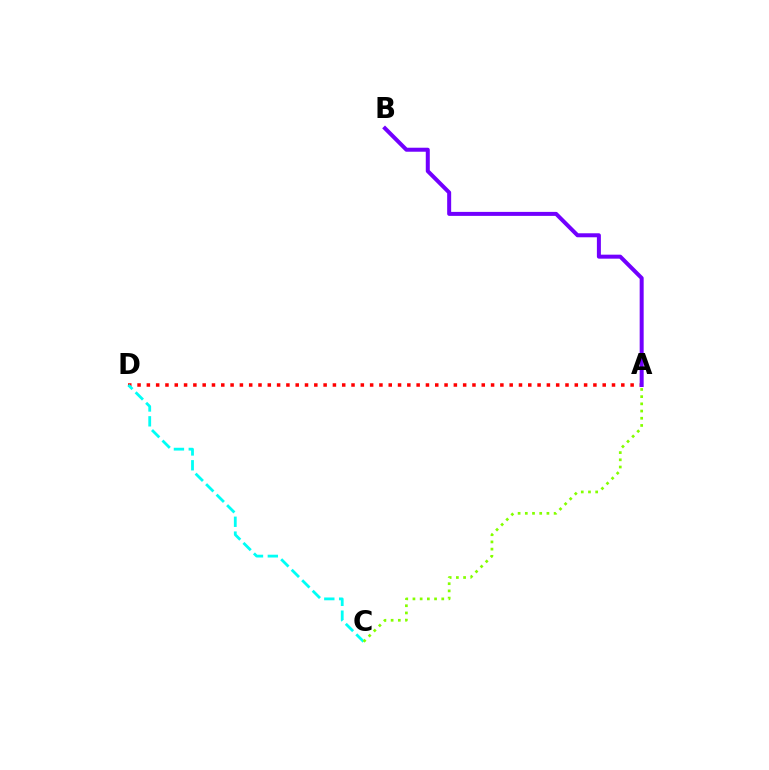{('A', 'D'): [{'color': '#ff0000', 'line_style': 'dotted', 'thickness': 2.53}], ('C', 'D'): [{'color': '#00fff6', 'line_style': 'dashed', 'thickness': 2.02}], ('A', 'C'): [{'color': '#84ff00', 'line_style': 'dotted', 'thickness': 1.96}], ('A', 'B'): [{'color': '#7200ff', 'line_style': 'solid', 'thickness': 2.88}]}